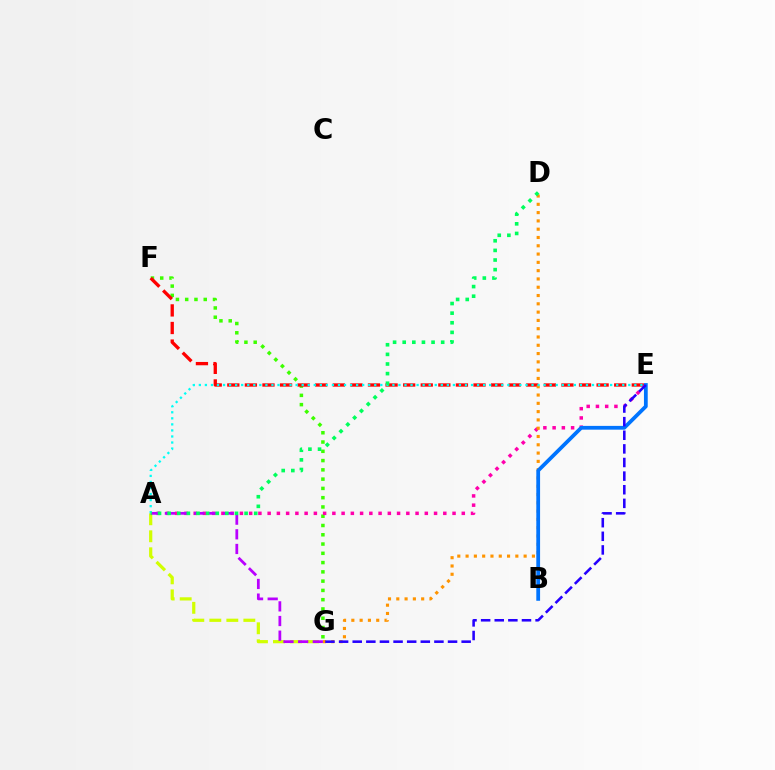{('F', 'G'): [{'color': '#3dff00', 'line_style': 'dotted', 'thickness': 2.52}], ('E', 'F'): [{'color': '#ff0000', 'line_style': 'dashed', 'thickness': 2.39}], ('A', 'E'): [{'color': '#ff00ac', 'line_style': 'dotted', 'thickness': 2.51}, {'color': '#00fff6', 'line_style': 'dotted', 'thickness': 1.64}], ('D', 'G'): [{'color': '#ff9400', 'line_style': 'dotted', 'thickness': 2.25}], ('A', 'G'): [{'color': '#d1ff00', 'line_style': 'dashed', 'thickness': 2.31}, {'color': '#b900ff', 'line_style': 'dashed', 'thickness': 1.99}], ('B', 'E'): [{'color': '#0074ff', 'line_style': 'solid', 'thickness': 2.71}], ('A', 'D'): [{'color': '#00ff5c', 'line_style': 'dotted', 'thickness': 2.61}], ('E', 'G'): [{'color': '#2500ff', 'line_style': 'dashed', 'thickness': 1.85}]}